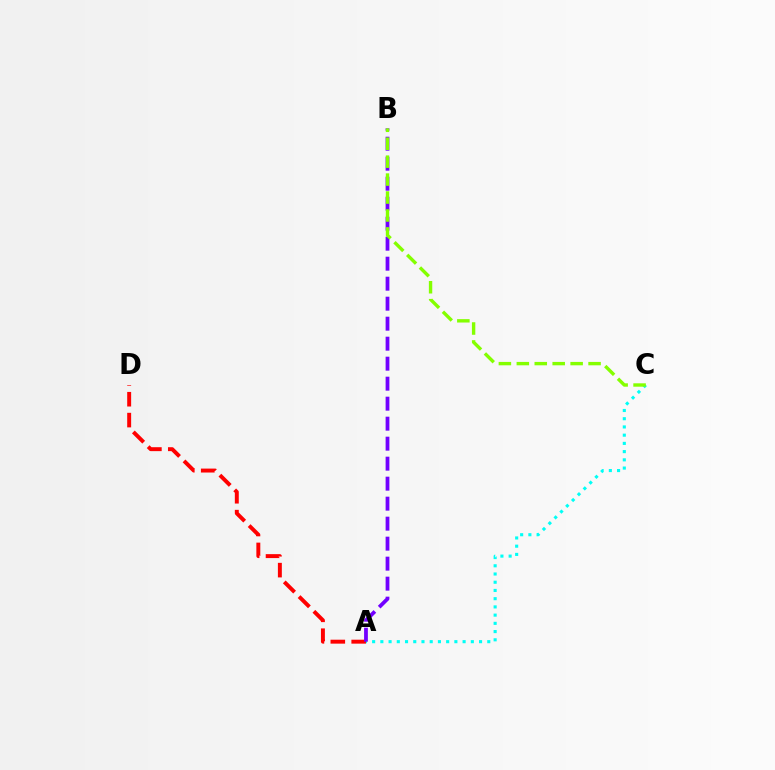{('A', 'D'): [{'color': '#ff0000', 'line_style': 'dashed', 'thickness': 2.84}], ('A', 'C'): [{'color': '#00fff6', 'line_style': 'dotted', 'thickness': 2.23}], ('A', 'B'): [{'color': '#7200ff', 'line_style': 'dashed', 'thickness': 2.72}], ('B', 'C'): [{'color': '#84ff00', 'line_style': 'dashed', 'thickness': 2.44}]}